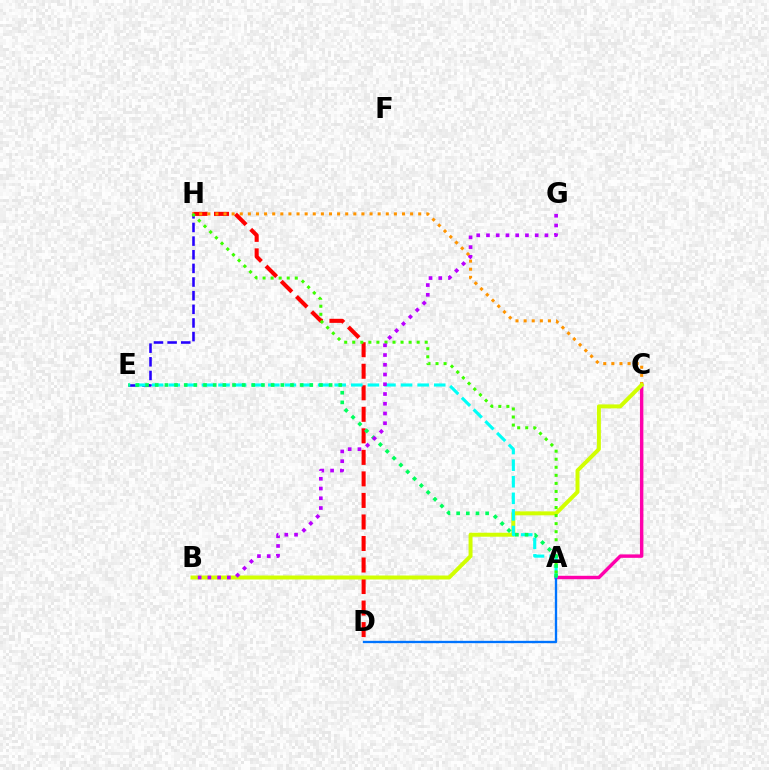{('A', 'C'): [{'color': '#ff00ac', 'line_style': 'solid', 'thickness': 2.47}], ('D', 'H'): [{'color': '#ff0000', 'line_style': 'dashed', 'thickness': 2.92}], ('E', 'H'): [{'color': '#2500ff', 'line_style': 'dashed', 'thickness': 1.85}], ('C', 'H'): [{'color': '#ff9400', 'line_style': 'dotted', 'thickness': 2.2}], ('A', 'D'): [{'color': '#0074ff', 'line_style': 'solid', 'thickness': 1.68}], ('B', 'C'): [{'color': '#d1ff00', 'line_style': 'solid', 'thickness': 2.85}], ('A', 'E'): [{'color': '#00fff6', 'line_style': 'dashed', 'thickness': 2.25}, {'color': '#00ff5c', 'line_style': 'dotted', 'thickness': 2.62}], ('A', 'H'): [{'color': '#3dff00', 'line_style': 'dotted', 'thickness': 2.19}], ('B', 'G'): [{'color': '#b900ff', 'line_style': 'dotted', 'thickness': 2.65}]}